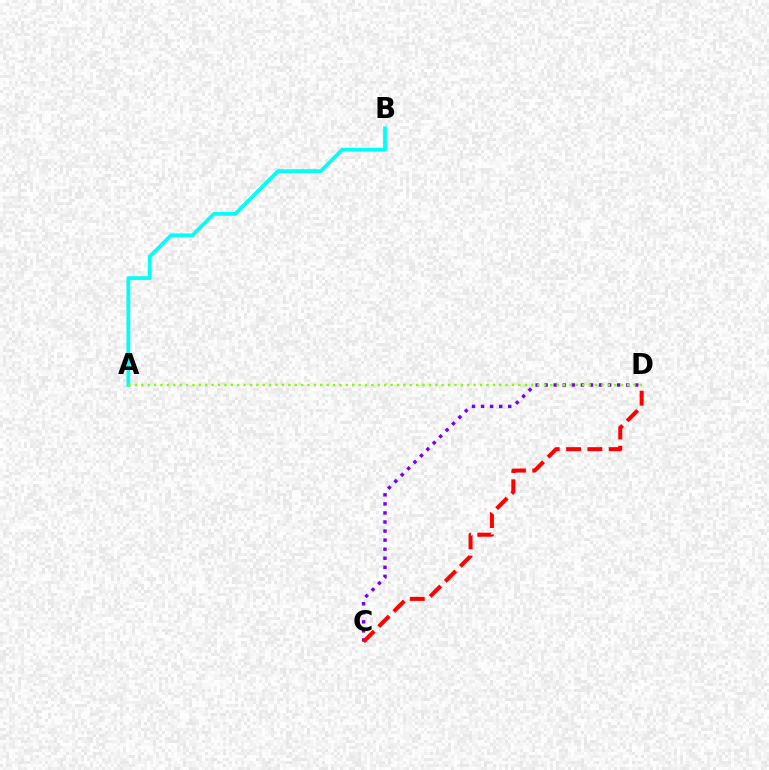{('C', 'D'): [{'color': '#7200ff', 'line_style': 'dotted', 'thickness': 2.46}, {'color': '#ff0000', 'line_style': 'dashed', 'thickness': 2.9}], ('A', 'B'): [{'color': '#00fff6', 'line_style': 'solid', 'thickness': 2.69}], ('A', 'D'): [{'color': '#84ff00', 'line_style': 'dotted', 'thickness': 1.74}]}